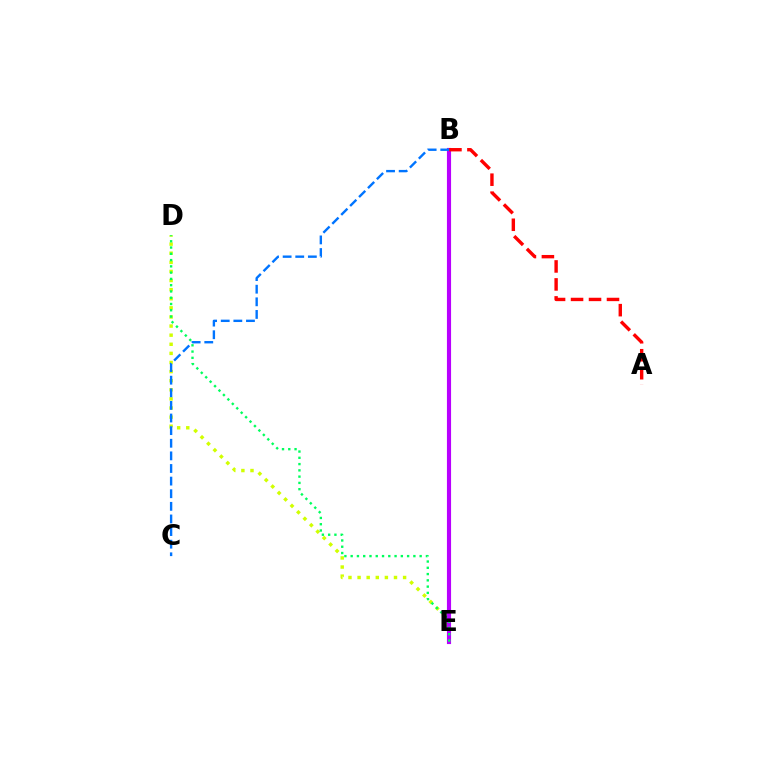{('D', 'E'): [{'color': '#d1ff00', 'line_style': 'dotted', 'thickness': 2.47}, {'color': '#00ff5c', 'line_style': 'dotted', 'thickness': 1.7}], ('B', 'E'): [{'color': '#b900ff', 'line_style': 'solid', 'thickness': 2.98}], ('B', 'C'): [{'color': '#0074ff', 'line_style': 'dashed', 'thickness': 1.71}], ('A', 'B'): [{'color': '#ff0000', 'line_style': 'dashed', 'thickness': 2.44}]}